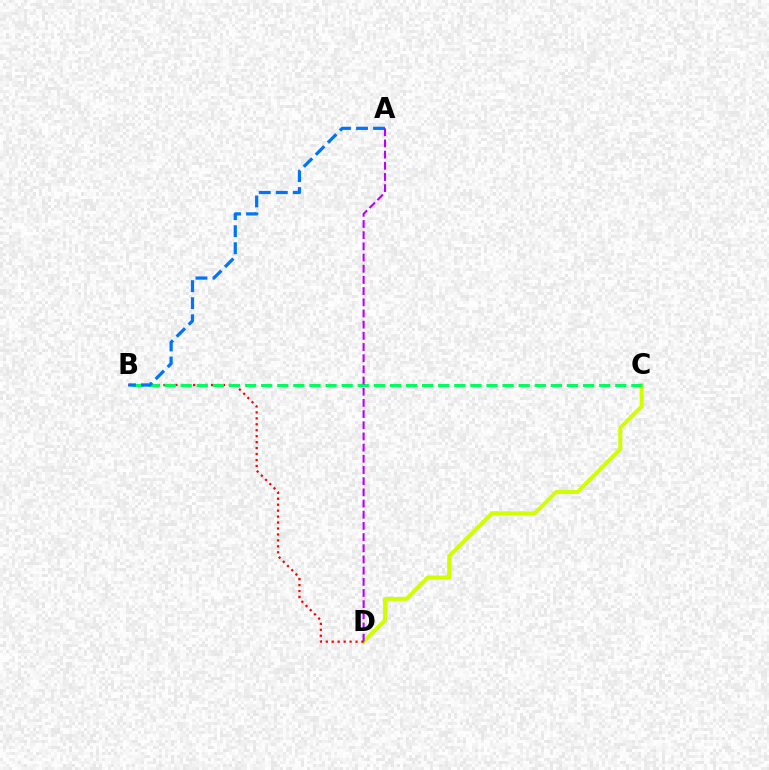{('C', 'D'): [{'color': '#d1ff00', 'line_style': 'solid', 'thickness': 2.86}], ('B', 'D'): [{'color': '#ff0000', 'line_style': 'dotted', 'thickness': 1.62}], ('B', 'C'): [{'color': '#00ff5c', 'line_style': 'dashed', 'thickness': 2.19}], ('A', 'B'): [{'color': '#0074ff', 'line_style': 'dashed', 'thickness': 2.32}], ('A', 'D'): [{'color': '#b900ff', 'line_style': 'dashed', 'thickness': 1.52}]}